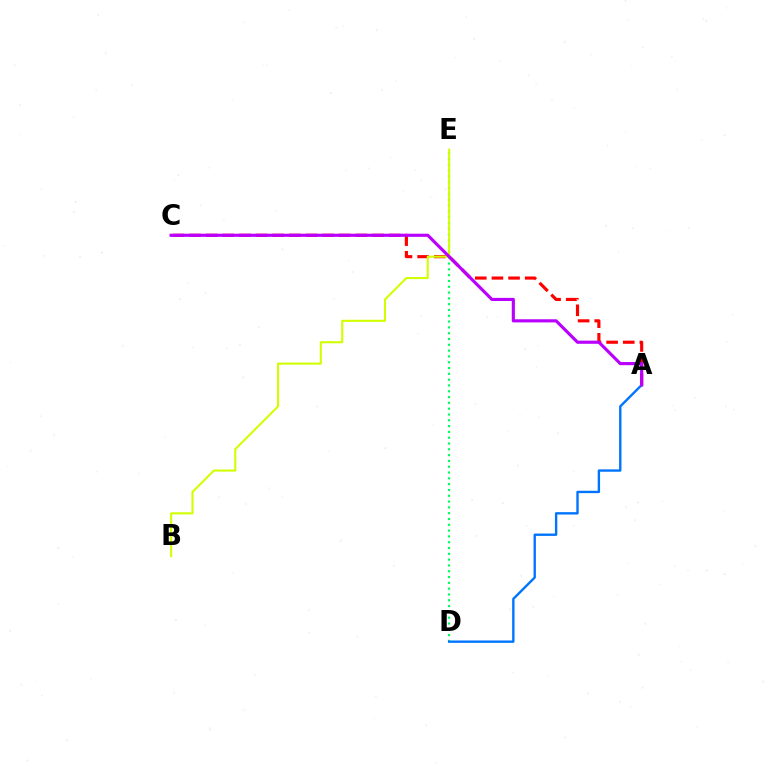{('A', 'C'): [{'color': '#ff0000', 'line_style': 'dashed', 'thickness': 2.26}, {'color': '#b900ff', 'line_style': 'solid', 'thickness': 2.26}], ('D', 'E'): [{'color': '#00ff5c', 'line_style': 'dotted', 'thickness': 1.58}], ('B', 'E'): [{'color': '#d1ff00', 'line_style': 'solid', 'thickness': 1.5}], ('A', 'D'): [{'color': '#0074ff', 'line_style': 'solid', 'thickness': 1.71}]}